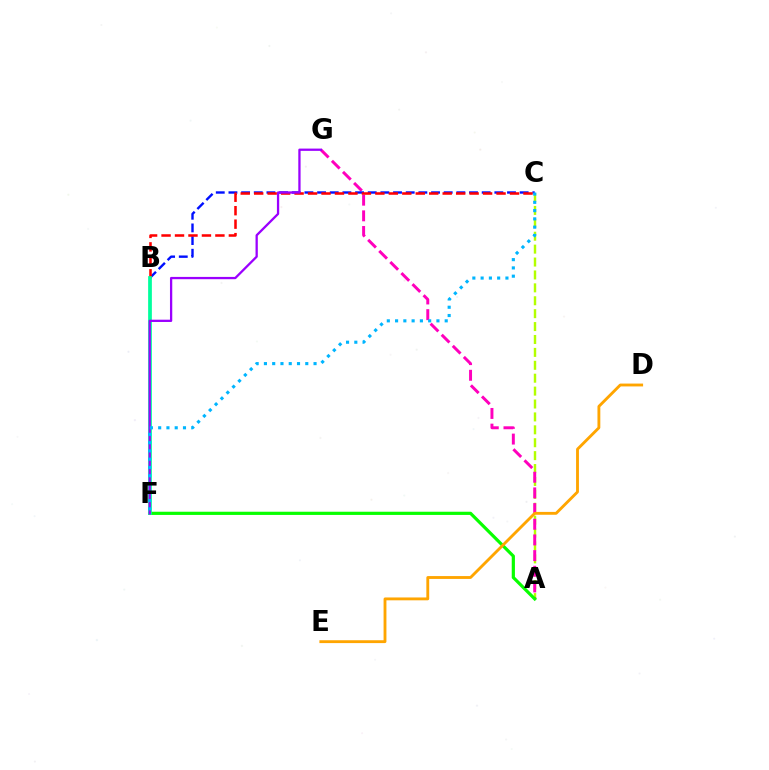{('A', 'C'): [{'color': '#b3ff00', 'line_style': 'dashed', 'thickness': 1.75}], ('A', 'G'): [{'color': '#ff00bd', 'line_style': 'dashed', 'thickness': 2.13}], ('B', 'C'): [{'color': '#0010ff', 'line_style': 'dashed', 'thickness': 1.72}, {'color': '#ff0000', 'line_style': 'dashed', 'thickness': 1.83}], ('A', 'F'): [{'color': '#08ff00', 'line_style': 'solid', 'thickness': 2.3}], ('D', 'E'): [{'color': '#ffa500', 'line_style': 'solid', 'thickness': 2.05}], ('B', 'F'): [{'color': '#00ff9d', 'line_style': 'solid', 'thickness': 2.69}], ('F', 'G'): [{'color': '#9b00ff', 'line_style': 'solid', 'thickness': 1.64}], ('C', 'F'): [{'color': '#00b5ff', 'line_style': 'dotted', 'thickness': 2.25}]}